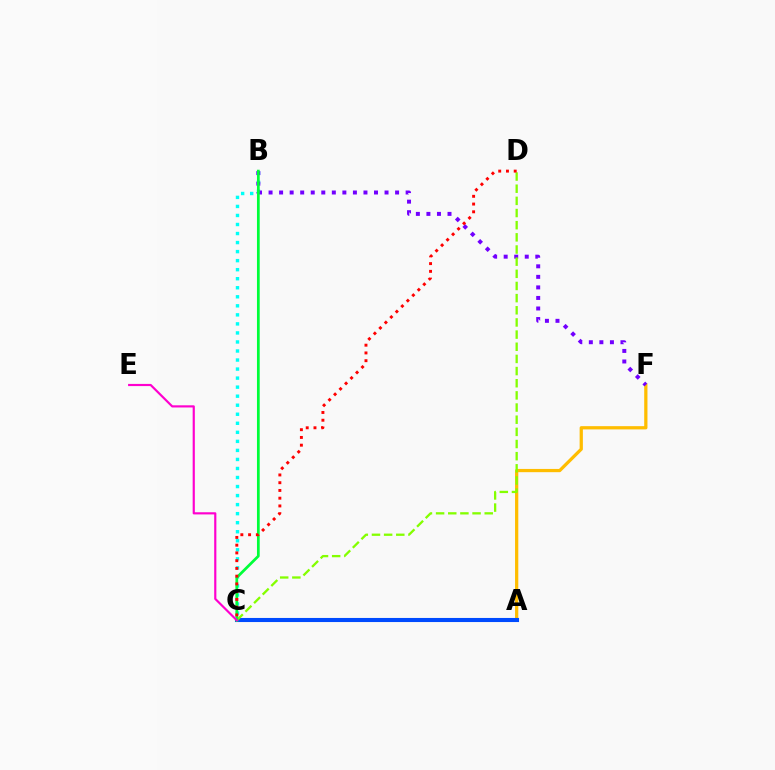{('A', 'F'): [{'color': '#ffbd00', 'line_style': 'solid', 'thickness': 2.34}], ('A', 'C'): [{'color': '#004bff', 'line_style': 'solid', 'thickness': 2.94}], ('B', 'C'): [{'color': '#00fff6', 'line_style': 'dotted', 'thickness': 2.46}, {'color': '#00ff39', 'line_style': 'solid', 'thickness': 1.97}], ('B', 'F'): [{'color': '#7200ff', 'line_style': 'dotted', 'thickness': 2.86}], ('C', 'D'): [{'color': '#84ff00', 'line_style': 'dashed', 'thickness': 1.65}, {'color': '#ff0000', 'line_style': 'dotted', 'thickness': 2.1}], ('C', 'E'): [{'color': '#ff00cf', 'line_style': 'solid', 'thickness': 1.56}]}